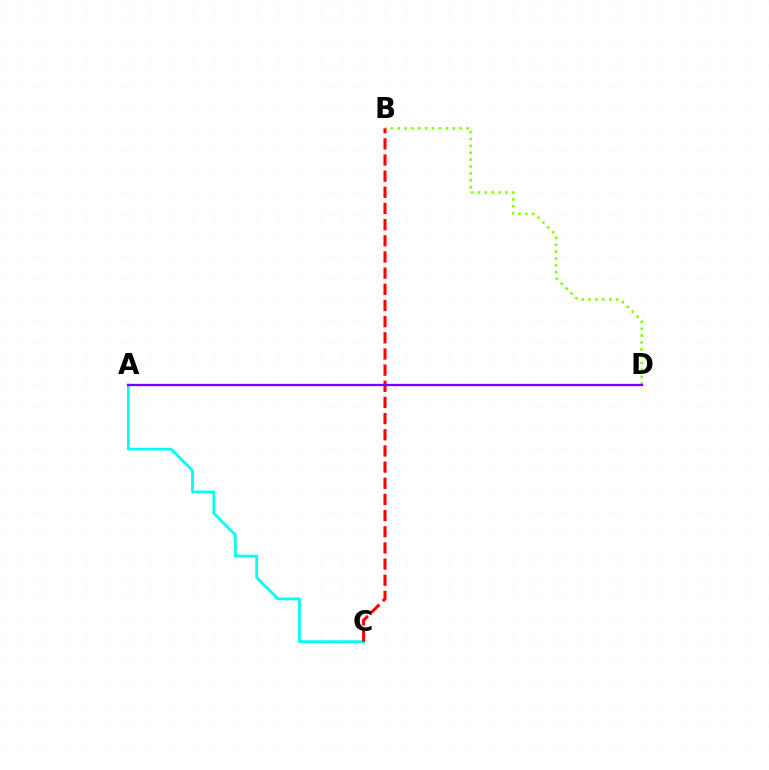{('B', 'D'): [{'color': '#84ff00', 'line_style': 'dotted', 'thickness': 1.87}], ('A', 'C'): [{'color': '#00fff6', 'line_style': 'solid', 'thickness': 2.02}], ('B', 'C'): [{'color': '#ff0000', 'line_style': 'dashed', 'thickness': 2.2}], ('A', 'D'): [{'color': '#7200ff', 'line_style': 'solid', 'thickness': 1.64}]}